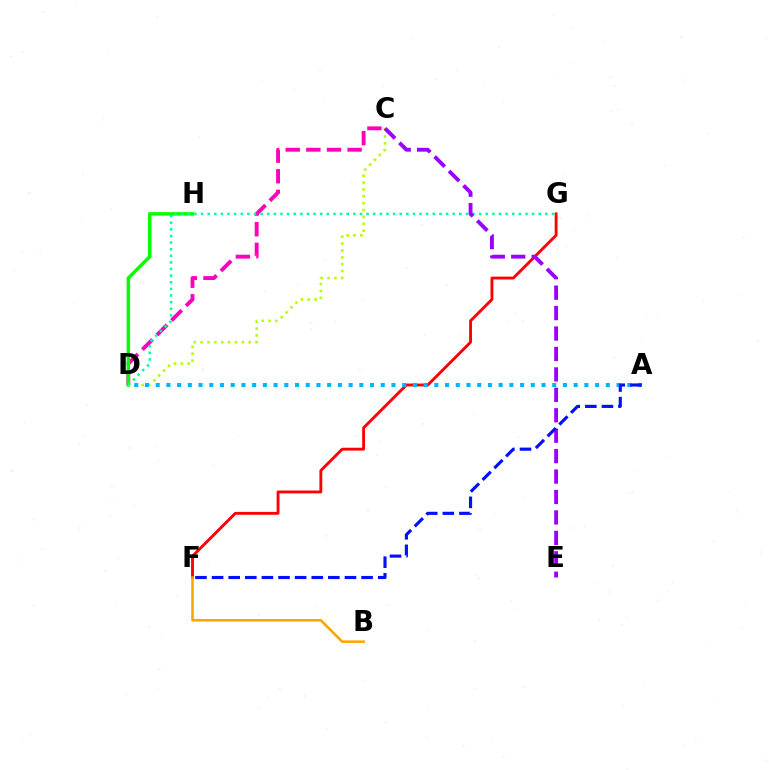{('F', 'G'): [{'color': '#ff0000', 'line_style': 'solid', 'thickness': 2.06}], ('C', 'D'): [{'color': '#ff00bd', 'line_style': 'dashed', 'thickness': 2.8}, {'color': '#b3ff00', 'line_style': 'dotted', 'thickness': 1.87}], ('D', 'H'): [{'color': '#08ff00', 'line_style': 'solid', 'thickness': 2.51}], ('B', 'F'): [{'color': '#ffa500', 'line_style': 'solid', 'thickness': 1.85}], ('A', 'D'): [{'color': '#00b5ff', 'line_style': 'dotted', 'thickness': 2.91}], ('D', 'G'): [{'color': '#00ff9d', 'line_style': 'dotted', 'thickness': 1.8}], ('C', 'E'): [{'color': '#9b00ff', 'line_style': 'dashed', 'thickness': 2.78}], ('A', 'F'): [{'color': '#0010ff', 'line_style': 'dashed', 'thickness': 2.26}]}